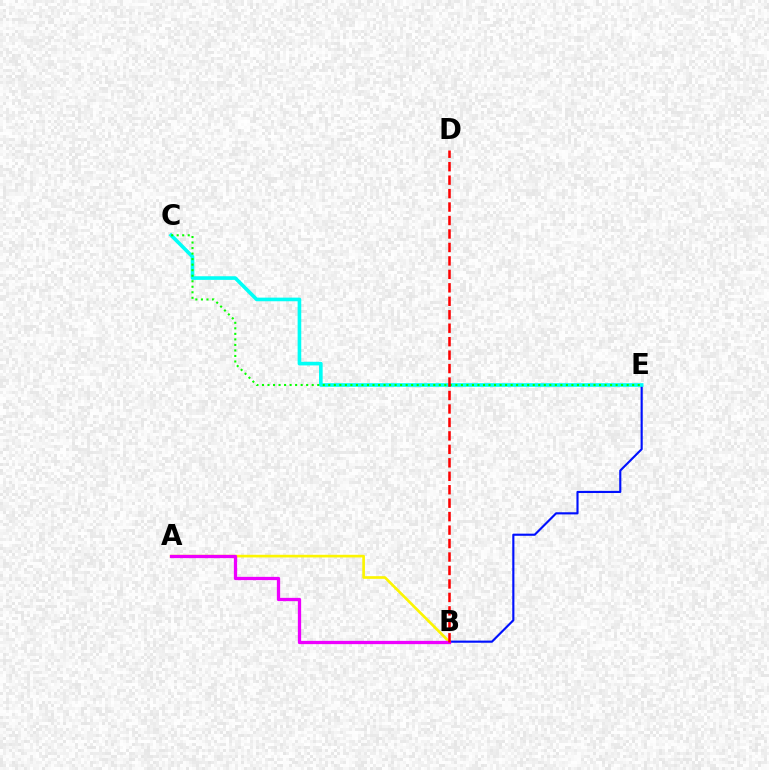{('B', 'E'): [{'color': '#0010ff', 'line_style': 'solid', 'thickness': 1.54}], ('A', 'B'): [{'color': '#fcf500', 'line_style': 'solid', 'thickness': 1.91}, {'color': '#ee00ff', 'line_style': 'solid', 'thickness': 2.36}], ('C', 'E'): [{'color': '#00fff6', 'line_style': 'solid', 'thickness': 2.61}, {'color': '#08ff00', 'line_style': 'dotted', 'thickness': 1.5}], ('B', 'D'): [{'color': '#ff0000', 'line_style': 'dashed', 'thickness': 1.83}]}